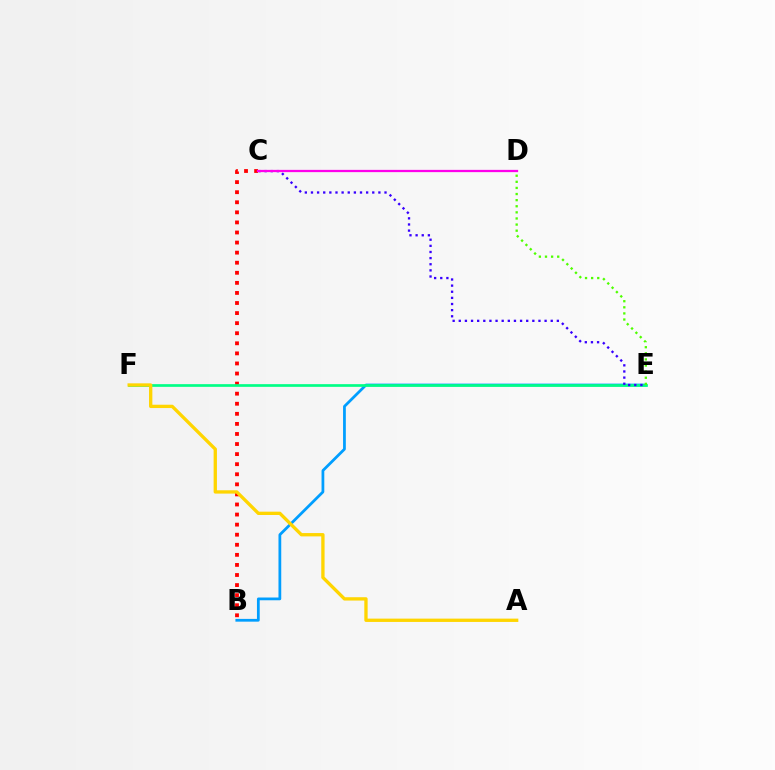{('B', 'E'): [{'color': '#009eff', 'line_style': 'solid', 'thickness': 1.99}], ('B', 'C'): [{'color': '#ff0000', 'line_style': 'dotted', 'thickness': 2.74}], ('E', 'F'): [{'color': '#00ff86', 'line_style': 'solid', 'thickness': 1.94}], ('C', 'E'): [{'color': '#3700ff', 'line_style': 'dotted', 'thickness': 1.67}], ('D', 'E'): [{'color': '#4fff00', 'line_style': 'dotted', 'thickness': 1.66}], ('C', 'D'): [{'color': '#ff00ed', 'line_style': 'solid', 'thickness': 1.63}], ('A', 'F'): [{'color': '#ffd500', 'line_style': 'solid', 'thickness': 2.39}]}